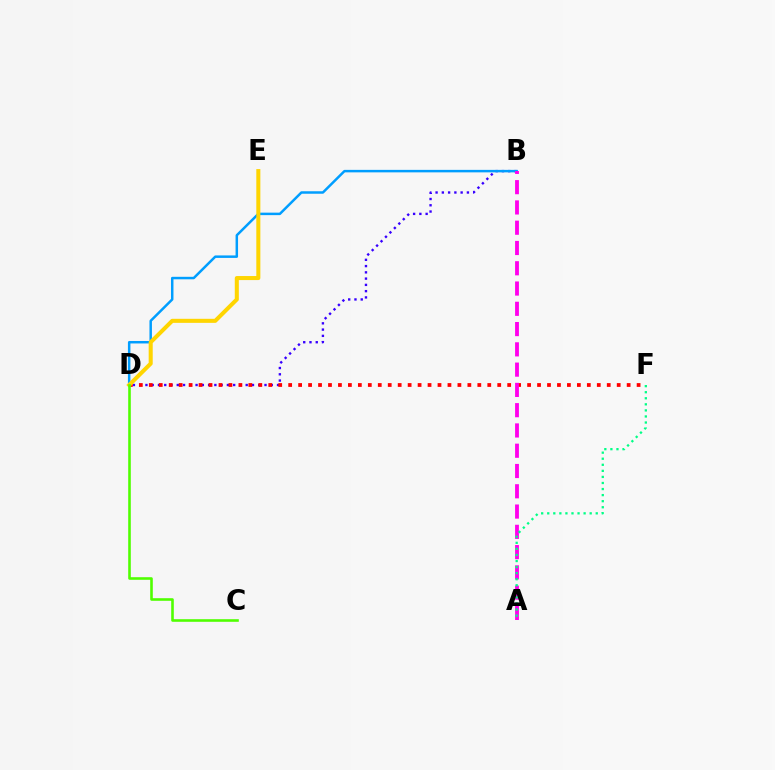{('B', 'D'): [{'color': '#3700ff', 'line_style': 'dotted', 'thickness': 1.7}, {'color': '#009eff', 'line_style': 'solid', 'thickness': 1.79}], ('D', 'F'): [{'color': '#ff0000', 'line_style': 'dotted', 'thickness': 2.7}], ('A', 'B'): [{'color': '#ff00ed', 'line_style': 'dashed', 'thickness': 2.75}], ('D', 'E'): [{'color': '#ffd500', 'line_style': 'solid', 'thickness': 2.91}], ('A', 'F'): [{'color': '#00ff86', 'line_style': 'dotted', 'thickness': 1.65}], ('C', 'D'): [{'color': '#4fff00', 'line_style': 'solid', 'thickness': 1.87}]}